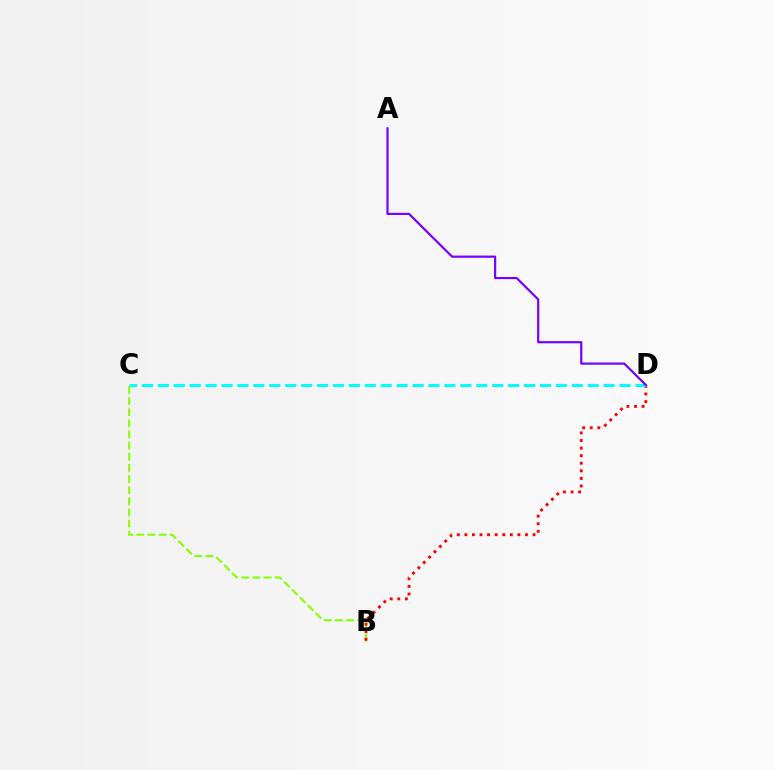{('B', 'C'): [{'color': '#84ff00', 'line_style': 'dashed', 'thickness': 1.51}], ('B', 'D'): [{'color': '#ff0000', 'line_style': 'dotted', 'thickness': 2.06}], ('C', 'D'): [{'color': '#00fff6', 'line_style': 'dashed', 'thickness': 2.16}], ('A', 'D'): [{'color': '#7200ff', 'line_style': 'solid', 'thickness': 1.57}]}